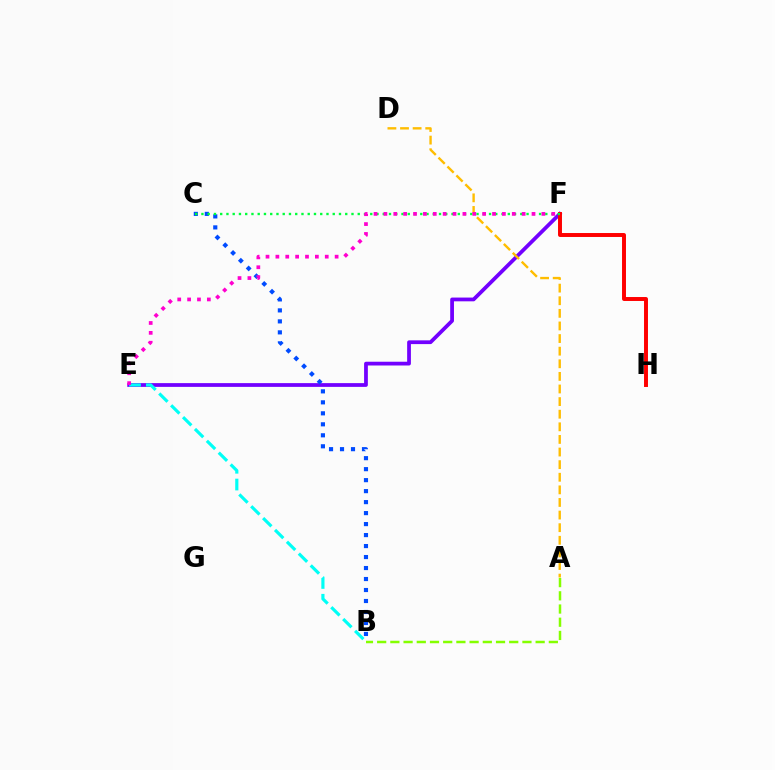{('A', 'B'): [{'color': '#84ff00', 'line_style': 'dashed', 'thickness': 1.79}], ('E', 'F'): [{'color': '#7200ff', 'line_style': 'solid', 'thickness': 2.71}, {'color': '#ff00cf', 'line_style': 'dotted', 'thickness': 2.68}], ('F', 'H'): [{'color': '#ff0000', 'line_style': 'solid', 'thickness': 2.84}], ('B', 'C'): [{'color': '#004bff', 'line_style': 'dotted', 'thickness': 2.99}], ('C', 'F'): [{'color': '#00ff39', 'line_style': 'dotted', 'thickness': 1.7}], ('A', 'D'): [{'color': '#ffbd00', 'line_style': 'dashed', 'thickness': 1.71}], ('B', 'E'): [{'color': '#00fff6', 'line_style': 'dashed', 'thickness': 2.28}]}